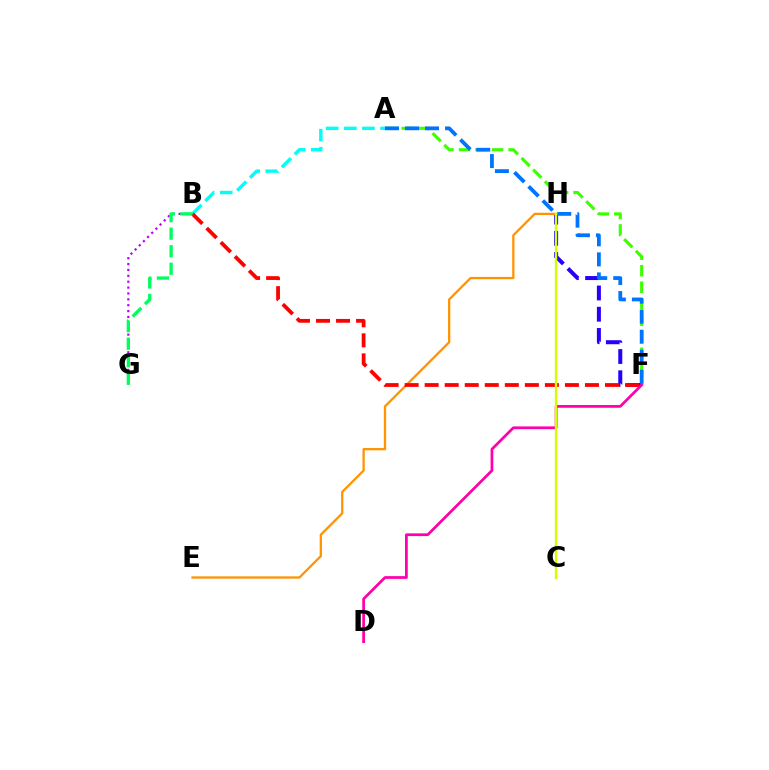{('B', 'G'): [{'color': '#b900ff', 'line_style': 'dotted', 'thickness': 1.6}, {'color': '#00ff5c', 'line_style': 'dashed', 'thickness': 2.38}], ('A', 'B'): [{'color': '#00fff6', 'line_style': 'dashed', 'thickness': 2.46}], ('A', 'F'): [{'color': '#3dff00', 'line_style': 'dashed', 'thickness': 2.25}, {'color': '#0074ff', 'line_style': 'dashed', 'thickness': 2.72}], ('F', 'H'): [{'color': '#2500ff', 'line_style': 'dashed', 'thickness': 2.88}], ('E', 'H'): [{'color': '#ff9400', 'line_style': 'solid', 'thickness': 1.65}], ('B', 'F'): [{'color': '#ff0000', 'line_style': 'dashed', 'thickness': 2.72}], ('D', 'F'): [{'color': '#ff00ac', 'line_style': 'solid', 'thickness': 1.97}], ('C', 'H'): [{'color': '#d1ff00', 'line_style': 'solid', 'thickness': 1.71}]}